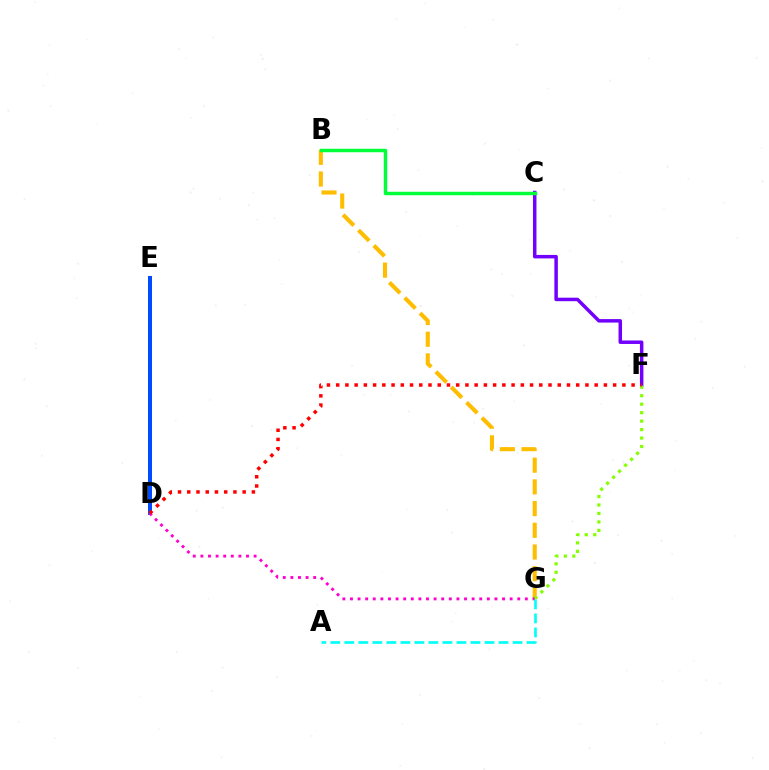{('B', 'G'): [{'color': '#ffbd00', 'line_style': 'dashed', 'thickness': 2.95}], ('D', 'E'): [{'color': '#004bff', 'line_style': 'solid', 'thickness': 2.87}], ('C', 'F'): [{'color': '#7200ff', 'line_style': 'solid', 'thickness': 2.51}], ('F', 'G'): [{'color': '#84ff00', 'line_style': 'dotted', 'thickness': 2.3}], ('D', 'G'): [{'color': '#ff00cf', 'line_style': 'dotted', 'thickness': 2.07}], ('D', 'F'): [{'color': '#ff0000', 'line_style': 'dotted', 'thickness': 2.51}], ('A', 'G'): [{'color': '#00fff6', 'line_style': 'dashed', 'thickness': 1.9}], ('B', 'C'): [{'color': '#00ff39', 'line_style': 'solid', 'thickness': 2.49}]}